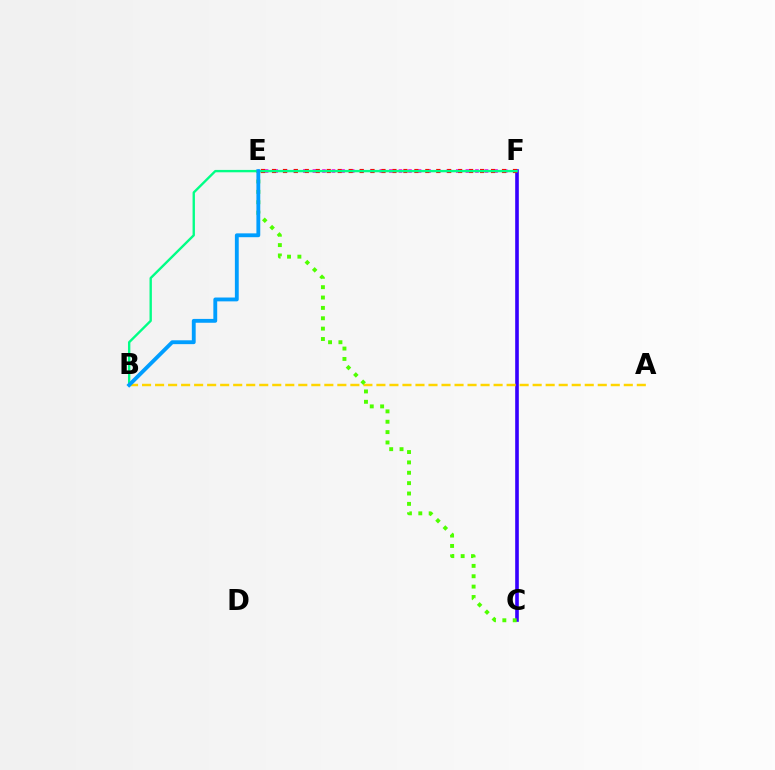{('E', 'F'): [{'color': '#ff00ed', 'line_style': 'dotted', 'thickness': 2.6}, {'color': '#ff0000', 'line_style': 'dotted', 'thickness': 2.98}], ('C', 'F'): [{'color': '#3700ff', 'line_style': 'solid', 'thickness': 2.61}], ('A', 'B'): [{'color': '#ffd500', 'line_style': 'dashed', 'thickness': 1.77}], ('B', 'F'): [{'color': '#00ff86', 'line_style': 'solid', 'thickness': 1.7}], ('C', 'E'): [{'color': '#4fff00', 'line_style': 'dotted', 'thickness': 2.82}], ('B', 'E'): [{'color': '#009eff', 'line_style': 'solid', 'thickness': 2.77}]}